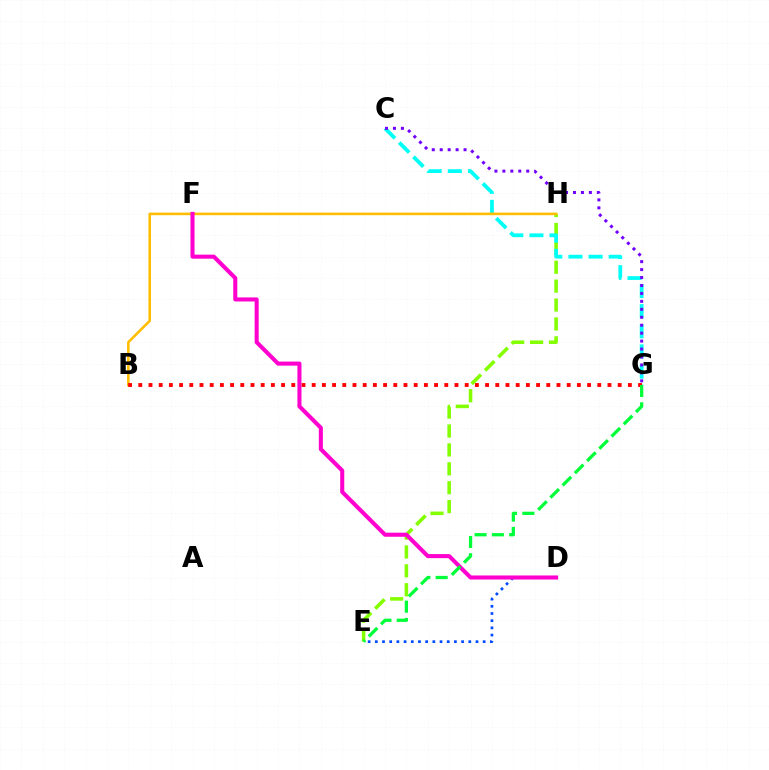{('E', 'H'): [{'color': '#84ff00', 'line_style': 'dashed', 'thickness': 2.57}], ('C', 'G'): [{'color': '#00fff6', 'line_style': 'dashed', 'thickness': 2.73}, {'color': '#7200ff', 'line_style': 'dotted', 'thickness': 2.16}], ('B', 'H'): [{'color': '#ffbd00', 'line_style': 'solid', 'thickness': 1.86}], ('B', 'G'): [{'color': '#ff0000', 'line_style': 'dotted', 'thickness': 2.77}], ('D', 'E'): [{'color': '#004bff', 'line_style': 'dotted', 'thickness': 1.95}], ('D', 'F'): [{'color': '#ff00cf', 'line_style': 'solid', 'thickness': 2.92}], ('E', 'G'): [{'color': '#00ff39', 'line_style': 'dashed', 'thickness': 2.35}]}